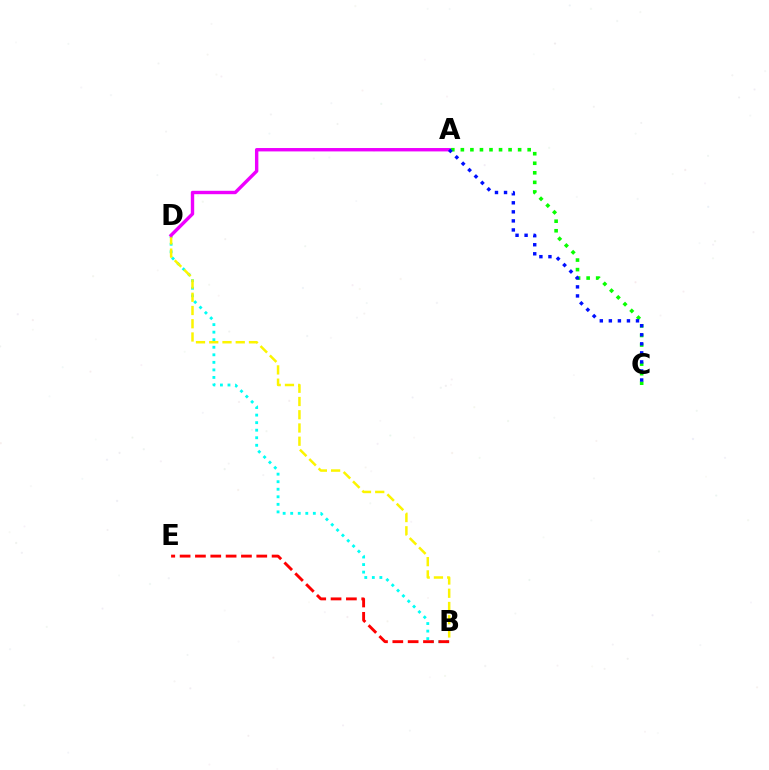{('A', 'C'): [{'color': '#08ff00', 'line_style': 'dotted', 'thickness': 2.59}, {'color': '#0010ff', 'line_style': 'dotted', 'thickness': 2.46}], ('B', 'D'): [{'color': '#00fff6', 'line_style': 'dotted', 'thickness': 2.05}, {'color': '#fcf500', 'line_style': 'dashed', 'thickness': 1.8}], ('A', 'D'): [{'color': '#ee00ff', 'line_style': 'solid', 'thickness': 2.44}], ('B', 'E'): [{'color': '#ff0000', 'line_style': 'dashed', 'thickness': 2.08}]}